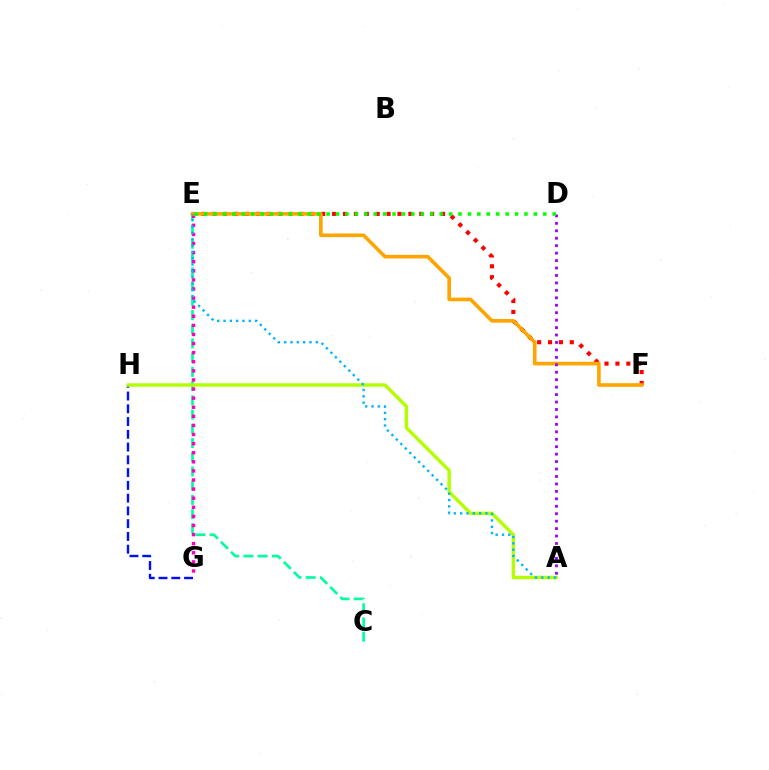{('C', 'E'): [{'color': '#00ff9d', 'line_style': 'dashed', 'thickness': 1.93}], ('G', 'H'): [{'color': '#0010ff', 'line_style': 'dashed', 'thickness': 1.73}], ('E', 'F'): [{'color': '#ff0000', 'line_style': 'dotted', 'thickness': 2.96}, {'color': '#ffa500', 'line_style': 'solid', 'thickness': 2.61}], ('E', 'G'): [{'color': '#ff00bd', 'line_style': 'dotted', 'thickness': 2.47}], ('A', 'H'): [{'color': '#b3ff00', 'line_style': 'solid', 'thickness': 2.46}], ('A', 'E'): [{'color': '#00b5ff', 'line_style': 'dotted', 'thickness': 1.72}], ('A', 'D'): [{'color': '#9b00ff', 'line_style': 'dotted', 'thickness': 2.02}], ('D', 'E'): [{'color': '#08ff00', 'line_style': 'dotted', 'thickness': 2.56}]}